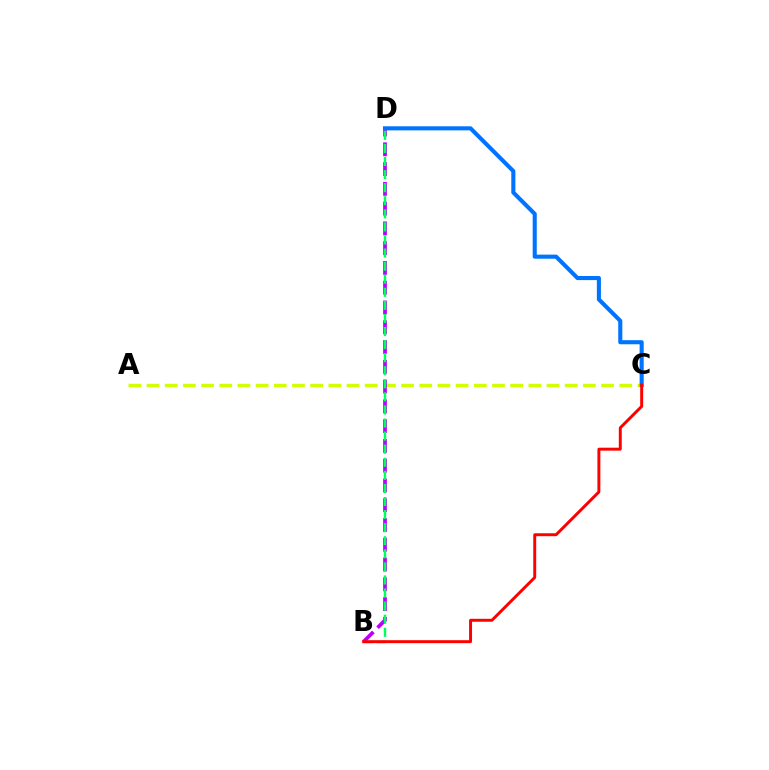{('A', 'C'): [{'color': '#d1ff00', 'line_style': 'dashed', 'thickness': 2.47}], ('B', 'D'): [{'color': '#b900ff', 'line_style': 'dashed', 'thickness': 2.69}, {'color': '#00ff5c', 'line_style': 'dashed', 'thickness': 1.78}], ('C', 'D'): [{'color': '#0074ff', 'line_style': 'solid', 'thickness': 2.94}], ('B', 'C'): [{'color': '#ff0000', 'line_style': 'solid', 'thickness': 2.12}]}